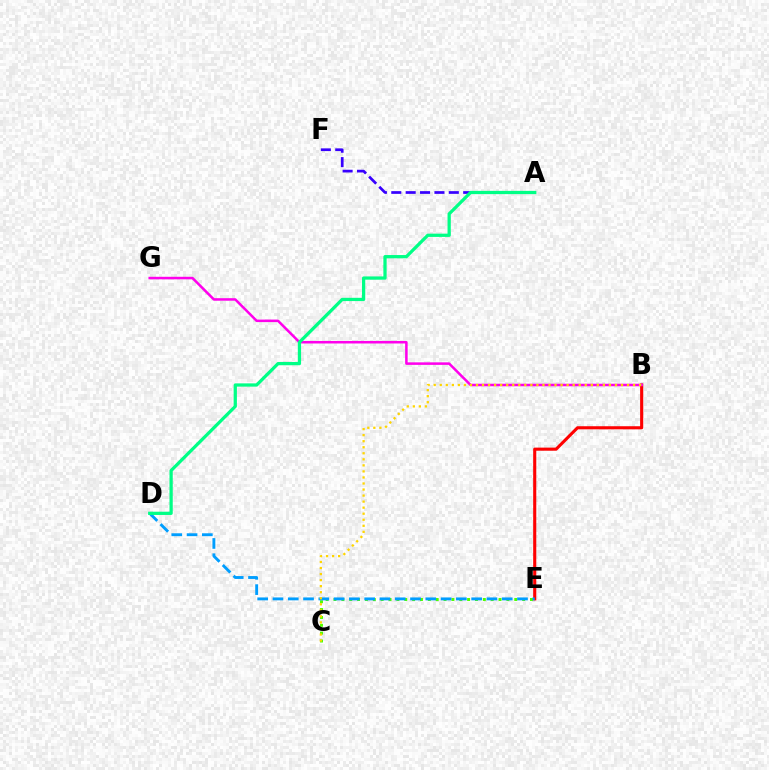{('B', 'E'): [{'color': '#ff0000', 'line_style': 'solid', 'thickness': 2.23}], ('A', 'F'): [{'color': '#3700ff', 'line_style': 'dashed', 'thickness': 1.95}], ('C', 'E'): [{'color': '#4fff00', 'line_style': 'dotted', 'thickness': 2.14}], ('D', 'E'): [{'color': '#009eff', 'line_style': 'dashed', 'thickness': 2.08}], ('B', 'G'): [{'color': '#ff00ed', 'line_style': 'solid', 'thickness': 1.82}], ('B', 'C'): [{'color': '#ffd500', 'line_style': 'dotted', 'thickness': 1.64}], ('A', 'D'): [{'color': '#00ff86', 'line_style': 'solid', 'thickness': 2.34}]}